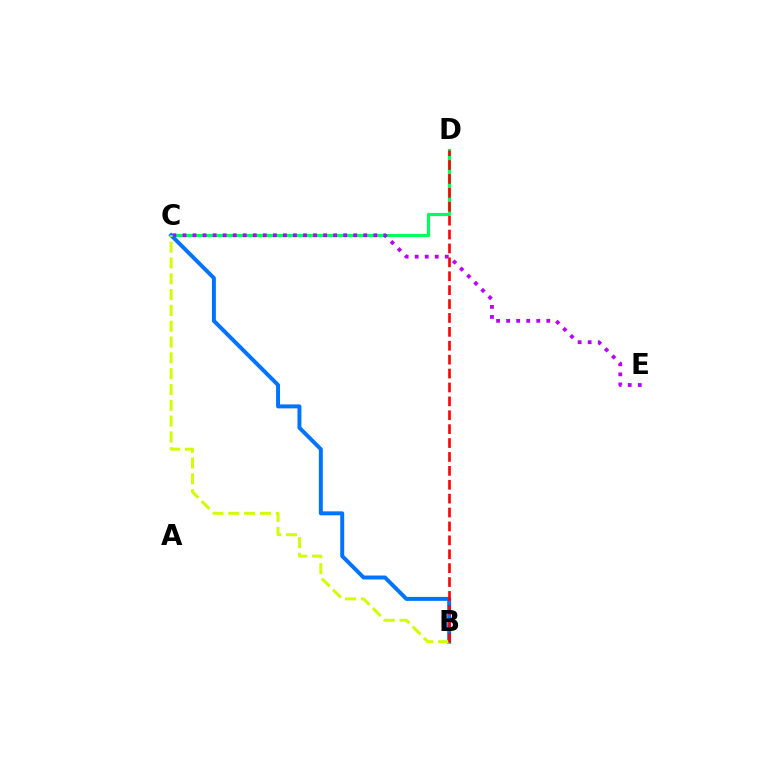{('C', 'D'): [{'color': '#00ff5c', 'line_style': 'solid', 'thickness': 2.29}], ('C', 'E'): [{'color': '#b900ff', 'line_style': 'dotted', 'thickness': 2.73}], ('B', 'C'): [{'color': '#0074ff', 'line_style': 'solid', 'thickness': 2.85}, {'color': '#d1ff00', 'line_style': 'dashed', 'thickness': 2.15}], ('B', 'D'): [{'color': '#ff0000', 'line_style': 'dashed', 'thickness': 1.89}]}